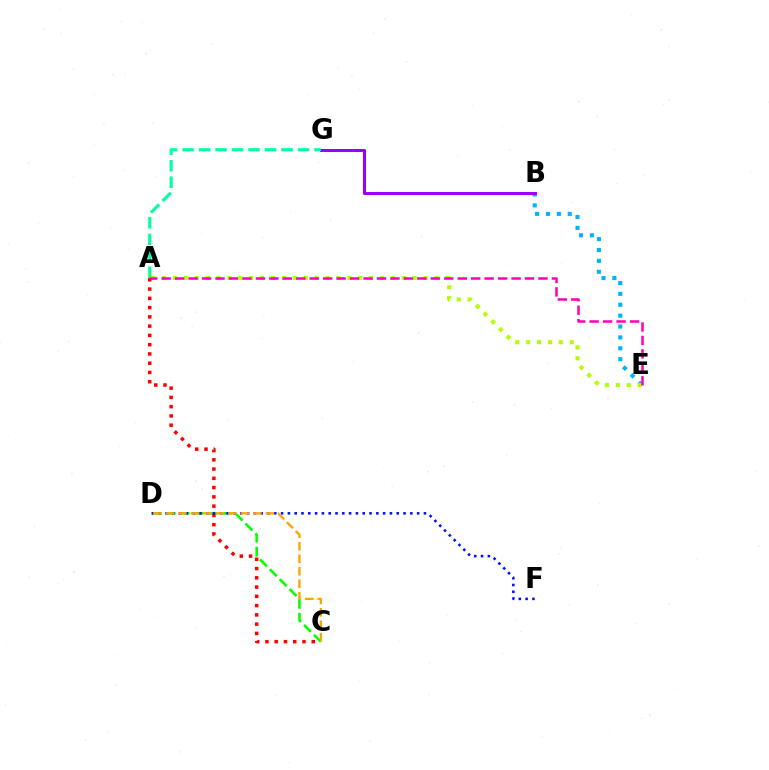{('C', 'D'): [{'color': '#08ff00', 'line_style': 'dashed', 'thickness': 1.9}, {'color': '#ffa500', 'line_style': 'dashed', 'thickness': 1.7}], ('B', 'E'): [{'color': '#00b5ff', 'line_style': 'dotted', 'thickness': 2.96}], ('A', 'E'): [{'color': '#b3ff00', 'line_style': 'dotted', 'thickness': 2.96}, {'color': '#ff00bd', 'line_style': 'dashed', 'thickness': 1.83}], ('A', 'C'): [{'color': '#ff0000', 'line_style': 'dotted', 'thickness': 2.52}], ('B', 'G'): [{'color': '#9b00ff', 'line_style': 'solid', 'thickness': 2.2}], ('D', 'F'): [{'color': '#0010ff', 'line_style': 'dotted', 'thickness': 1.85}], ('A', 'G'): [{'color': '#00ff9d', 'line_style': 'dashed', 'thickness': 2.24}]}